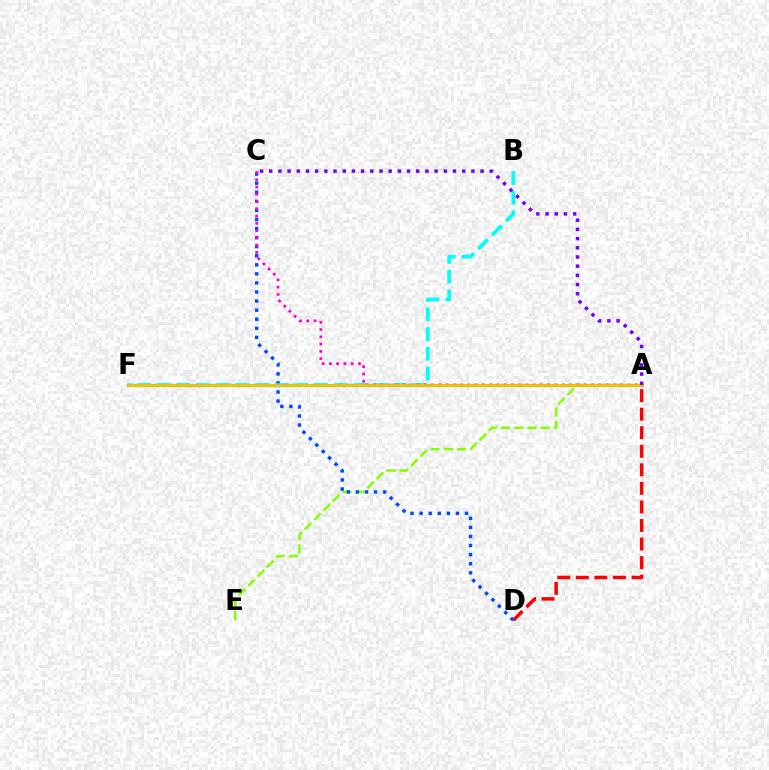{('A', 'E'): [{'color': '#84ff00', 'line_style': 'dashed', 'thickness': 1.8}], ('A', 'D'): [{'color': '#ff0000', 'line_style': 'dashed', 'thickness': 2.52}], ('A', 'F'): [{'color': '#00ff39', 'line_style': 'solid', 'thickness': 2.29}, {'color': '#ffbd00', 'line_style': 'solid', 'thickness': 1.97}], ('C', 'D'): [{'color': '#004bff', 'line_style': 'dotted', 'thickness': 2.46}], ('B', 'F'): [{'color': '#00fff6', 'line_style': 'dashed', 'thickness': 2.67}], ('A', 'C'): [{'color': '#ff00cf', 'line_style': 'dotted', 'thickness': 1.97}, {'color': '#7200ff', 'line_style': 'dotted', 'thickness': 2.5}]}